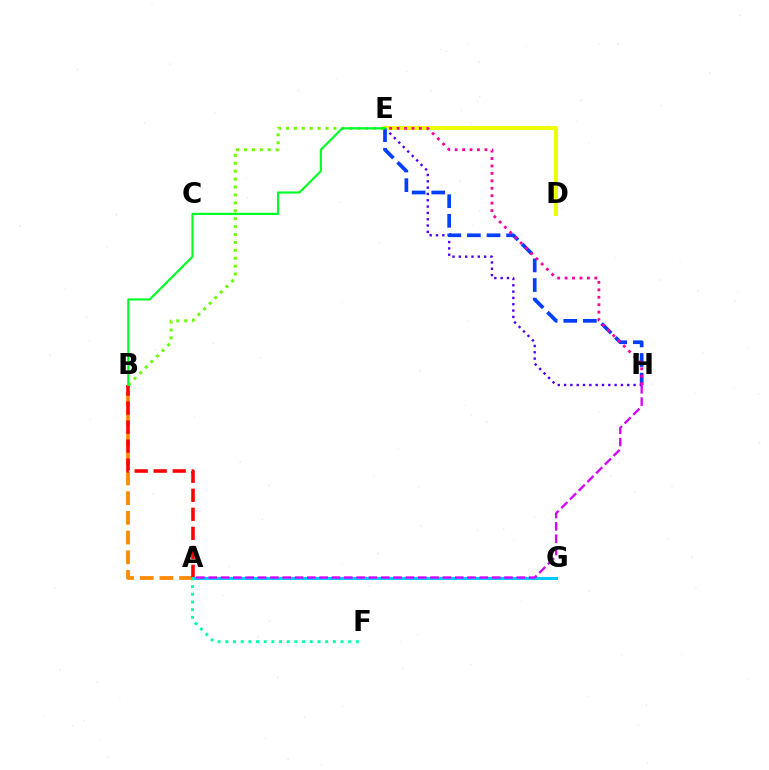{('A', 'B'): [{'color': '#ff8800', 'line_style': 'dashed', 'thickness': 2.68}, {'color': '#ff0000', 'line_style': 'dashed', 'thickness': 2.58}], ('E', 'H'): [{'color': '#4f00ff', 'line_style': 'dotted', 'thickness': 1.72}, {'color': '#003fff', 'line_style': 'dashed', 'thickness': 2.66}, {'color': '#ff00a0', 'line_style': 'dotted', 'thickness': 2.02}], ('D', 'E'): [{'color': '#eeff00', 'line_style': 'solid', 'thickness': 2.88}], ('A', 'G'): [{'color': '#00c7ff', 'line_style': 'solid', 'thickness': 2.2}], ('A', 'H'): [{'color': '#d600ff', 'line_style': 'dashed', 'thickness': 1.67}], ('A', 'F'): [{'color': '#00ffaf', 'line_style': 'dotted', 'thickness': 2.09}], ('B', 'E'): [{'color': '#66ff00', 'line_style': 'dotted', 'thickness': 2.15}, {'color': '#00ff27', 'line_style': 'solid', 'thickness': 1.56}]}